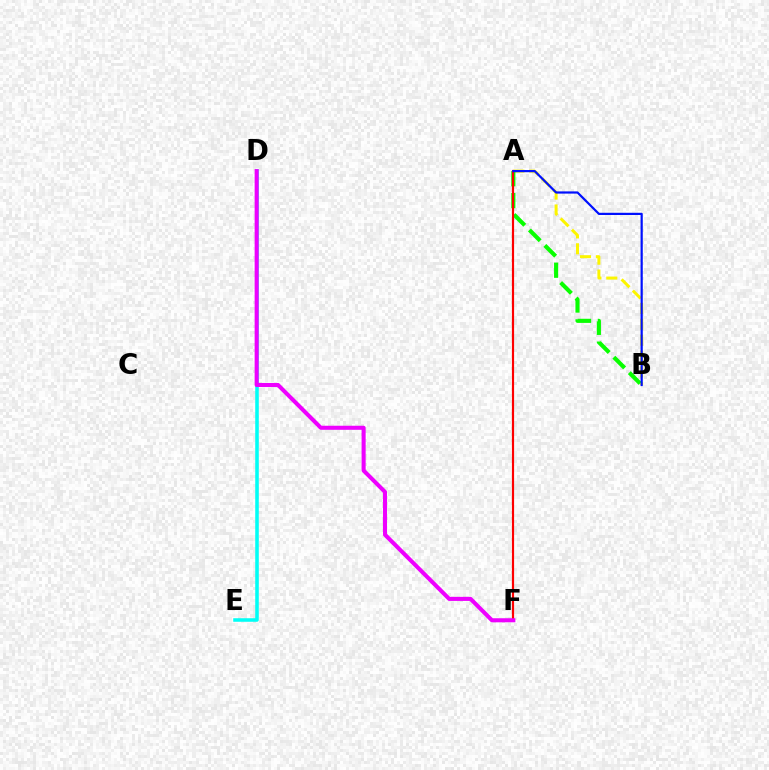{('D', 'E'): [{'color': '#00fff6', 'line_style': 'solid', 'thickness': 2.55}], ('A', 'B'): [{'color': '#fcf500', 'line_style': 'dashed', 'thickness': 2.16}, {'color': '#08ff00', 'line_style': 'dashed', 'thickness': 2.97}, {'color': '#0010ff', 'line_style': 'solid', 'thickness': 1.59}], ('A', 'F'): [{'color': '#ff0000', 'line_style': 'solid', 'thickness': 1.57}], ('D', 'F'): [{'color': '#ee00ff', 'line_style': 'solid', 'thickness': 2.93}]}